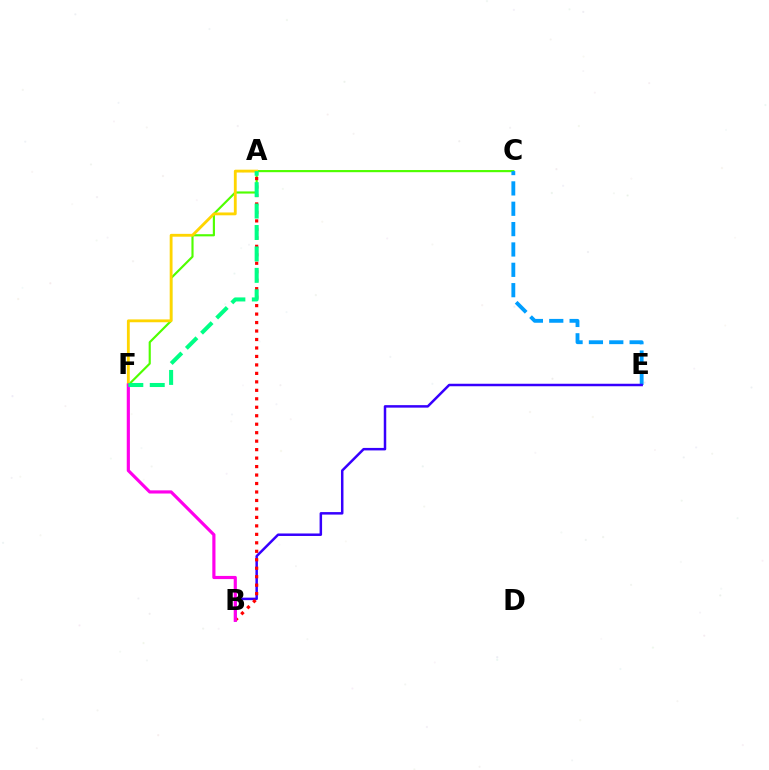{('C', 'F'): [{'color': '#4fff00', 'line_style': 'solid', 'thickness': 1.55}], ('C', 'E'): [{'color': '#009eff', 'line_style': 'dashed', 'thickness': 2.76}], ('B', 'E'): [{'color': '#3700ff', 'line_style': 'solid', 'thickness': 1.8}], ('A', 'B'): [{'color': '#ff0000', 'line_style': 'dotted', 'thickness': 2.3}], ('A', 'F'): [{'color': '#ffd500', 'line_style': 'solid', 'thickness': 2.04}, {'color': '#00ff86', 'line_style': 'dashed', 'thickness': 2.91}], ('B', 'F'): [{'color': '#ff00ed', 'line_style': 'solid', 'thickness': 2.28}]}